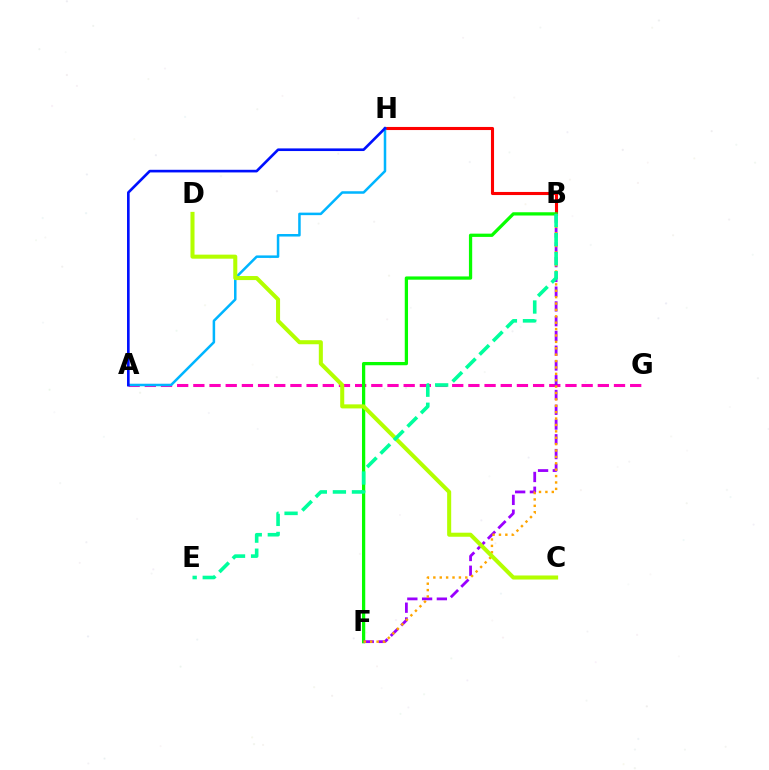{('A', 'G'): [{'color': '#ff00bd', 'line_style': 'dashed', 'thickness': 2.2}], ('B', 'H'): [{'color': '#ff0000', 'line_style': 'solid', 'thickness': 2.23}], ('B', 'F'): [{'color': '#08ff00', 'line_style': 'solid', 'thickness': 2.35}, {'color': '#9b00ff', 'line_style': 'dashed', 'thickness': 2.01}, {'color': '#ffa500', 'line_style': 'dotted', 'thickness': 1.74}], ('A', 'H'): [{'color': '#00b5ff', 'line_style': 'solid', 'thickness': 1.81}, {'color': '#0010ff', 'line_style': 'solid', 'thickness': 1.9}], ('C', 'D'): [{'color': '#b3ff00', 'line_style': 'solid', 'thickness': 2.91}], ('B', 'E'): [{'color': '#00ff9d', 'line_style': 'dashed', 'thickness': 2.59}]}